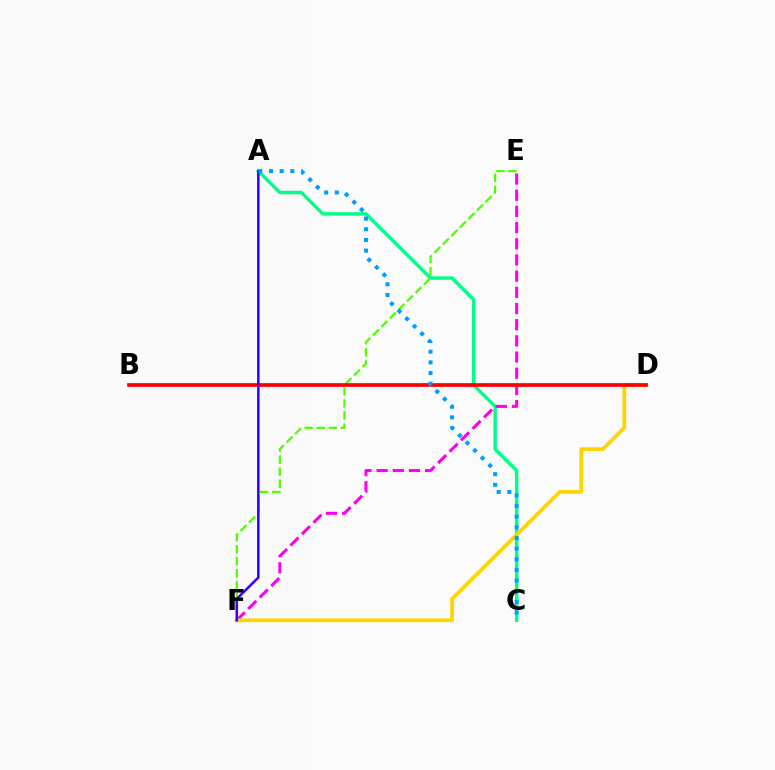{('A', 'C'): [{'color': '#00ff86', 'line_style': 'solid', 'thickness': 2.47}, {'color': '#009eff', 'line_style': 'dotted', 'thickness': 2.9}], ('E', 'F'): [{'color': '#4fff00', 'line_style': 'dashed', 'thickness': 1.63}, {'color': '#ff00ed', 'line_style': 'dashed', 'thickness': 2.2}], ('D', 'F'): [{'color': '#ffd500', 'line_style': 'solid', 'thickness': 2.7}], ('B', 'D'): [{'color': '#ff0000', 'line_style': 'solid', 'thickness': 2.65}], ('A', 'F'): [{'color': '#3700ff', 'line_style': 'solid', 'thickness': 1.83}]}